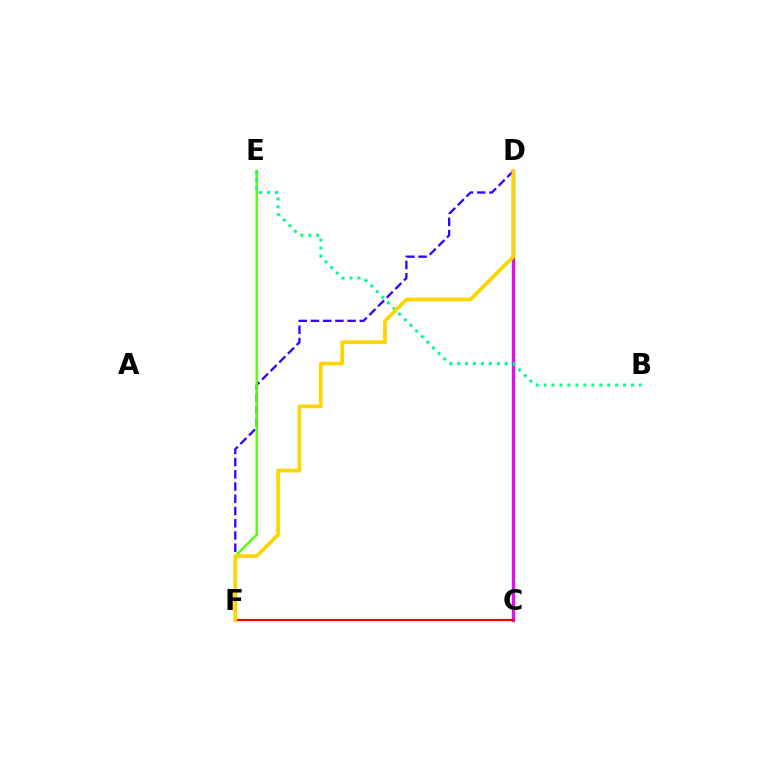{('C', 'D'): [{'color': '#009eff', 'line_style': 'solid', 'thickness': 2.51}, {'color': '#ff00ed', 'line_style': 'solid', 'thickness': 2.01}], ('D', 'F'): [{'color': '#3700ff', 'line_style': 'dashed', 'thickness': 1.66}, {'color': '#ffd500', 'line_style': 'solid', 'thickness': 2.68}], ('E', 'F'): [{'color': '#4fff00', 'line_style': 'solid', 'thickness': 1.7}], ('C', 'F'): [{'color': '#ff0000', 'line_style': 'solid', 'thickness': 1.56}], ('B', 'E'): [{'color': '#00ff86', 'line_style': 'dotted', 'thickness': 2.16}]}